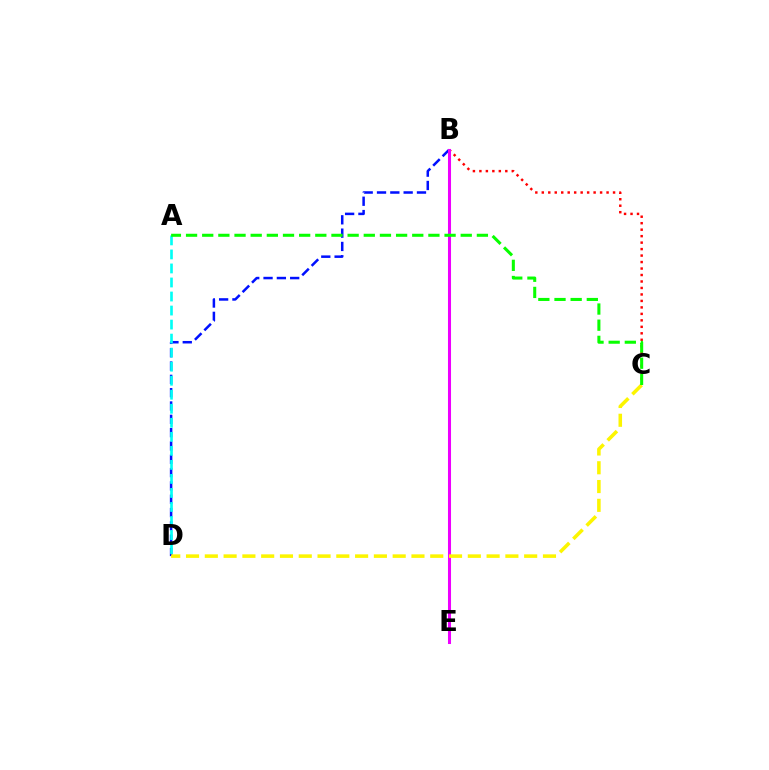{('B', 'D'): [{'color': '#0010ff', 'line_style': 'dashed', 'thickness': 1.81}], ('B', 'C'): [{'color': '#ff0000', 'line_style': 'dotted', 'thickness': 1.76}], ('B', 'E'): [{'color': '#ee00ff', 'line_style': 'solid', 'thickness': 2.2}], ('A', 'D'): [{'color': '#00fff6', 'line_style': 'dashed', 'thickness': 1.91}], ('C', 'D'): [{'color': '#fcf500', 'line_style': 'dashed', 'thickness': 2.55}], ('A', 'C'): [{'color': '#08ff00', 'line_style': 'dashed', 'thickness': 2.19}]}